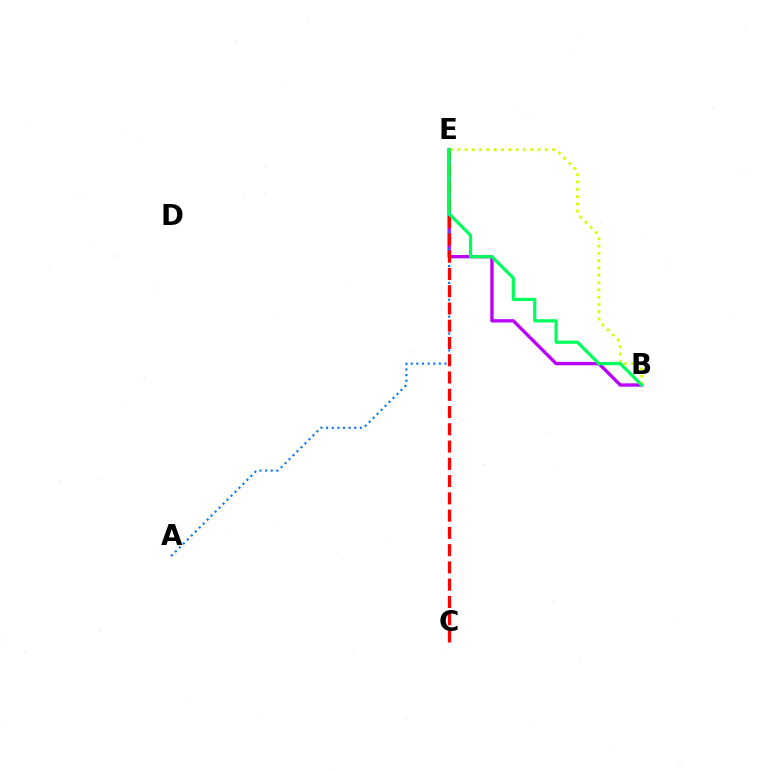{('B', 'E'): [{'color': '#b900ff', 'line_style': 'solid', 'thickness': 2.4}, {'color': '#d1ff00', 'line_style': 'dotted', 'thickness': 1.98}, {'color': '#00ff5c', 'line_style': 'solid', 'thickness': 2.31}], ('A', 'E'): [{'color': '#0074ff', 'line_style': 'dotted', 'thickness': 1.53}], ('C', 'E'): [{'color': '#ff0000', 'line_style': 'dashed', 'thickness': 2.35}]}